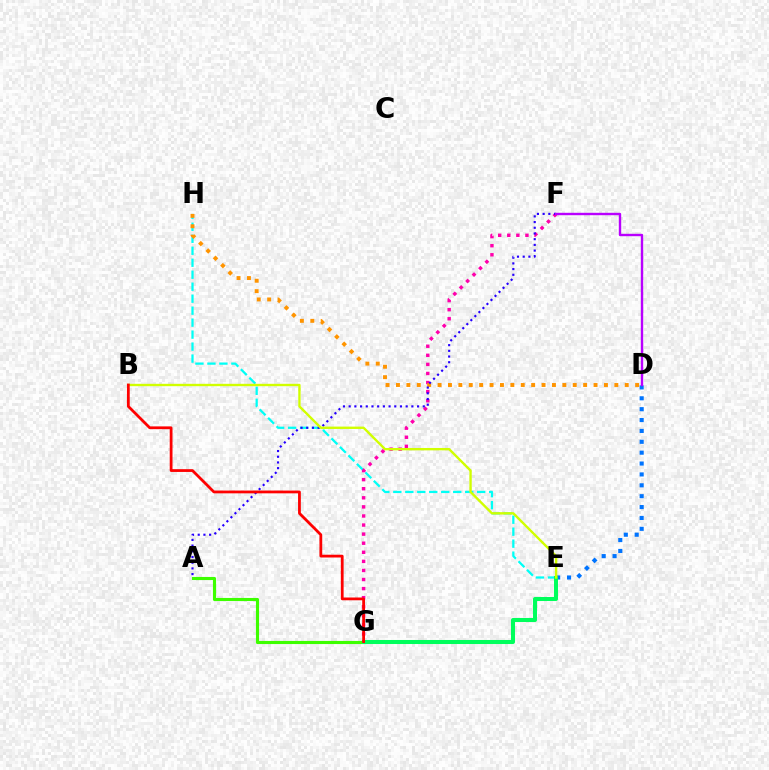{('D', 'E'): [{'color': '#0074ff', 'line_style': 'dotted', 'thickness': 2.96}], ('E', 'H'): [{'color': '#00fff6', 'line_style': 'dashed', 'thickness': 1.63}], ('F', 'G'): [{'color': '#ff00ac', 'line_style': 'dotted', 'thickness': 2.47}], ('A', 'G'): [{'color': '#3dff00', 'line_style': 'solid', 'thickness': 2.24}], ('D', 'H'): [{'color': '#ff9400', 'line_style': 'dotted', 'thickness': 2.83}], ('A', 'F'): [{'color': '#2500ff', 'line_style': 'dotted', 'thickness': 1.55}], ('E', 'G'): [{'color': '#00ff5c', 'line_style': 'solid', 'thickness': 2.91}], ('D', 'F'): [{'color': '#b900ff', 'line_style': 'solid', 'thickness': 1.72}], ('B', 'E'): [{'color': '#d1ff00', 'line_style': 'solid', 'thickness': 1.71}], ('B', 'G'): [{'color': '#ff0000', 'line_style': 'solid', 'thickness': 2.0}]}